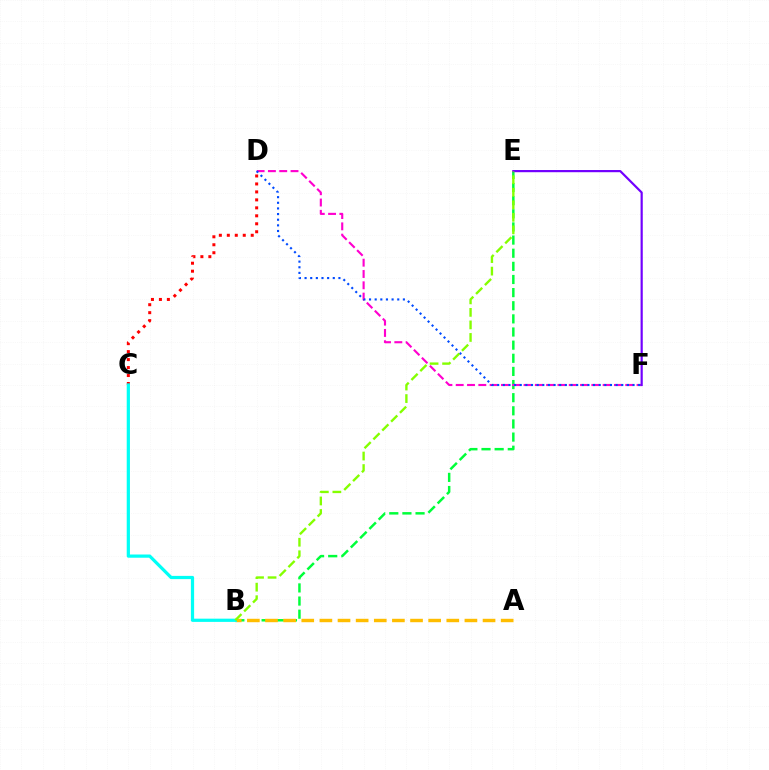{('C', 'D'): [{'color': '#ff0000', 'line_style': 'dotted', 'thickness': 2.17}], ('B', 'E'): [{'color': '#00ff39', 'line_style': 'dashed', 'thickness': 1.78}, {'color': '#84ff00', 'line_style': 'dashed', 'thickness': 1.7}], ('A', 'B'): [{'color': '#ffbd00', 'line_style': 'dashed', 'thickness': 2.46}], ('D', 'F'): [{'color': '#ff00cf', 'line_style': 'dashed', 'thickness': 1.54}, {'color': '#004bff', 'line_style': 'dotted', 'thickness': 1.53}], ('B', 'C'): [{'color': '#00fff6', 'line_style': 'solid', 'thickness': 2.32}], ('E', 'F'): [{'color': '#7200ff', 'line_style': 'solid', 'thickness': 1.58}]}